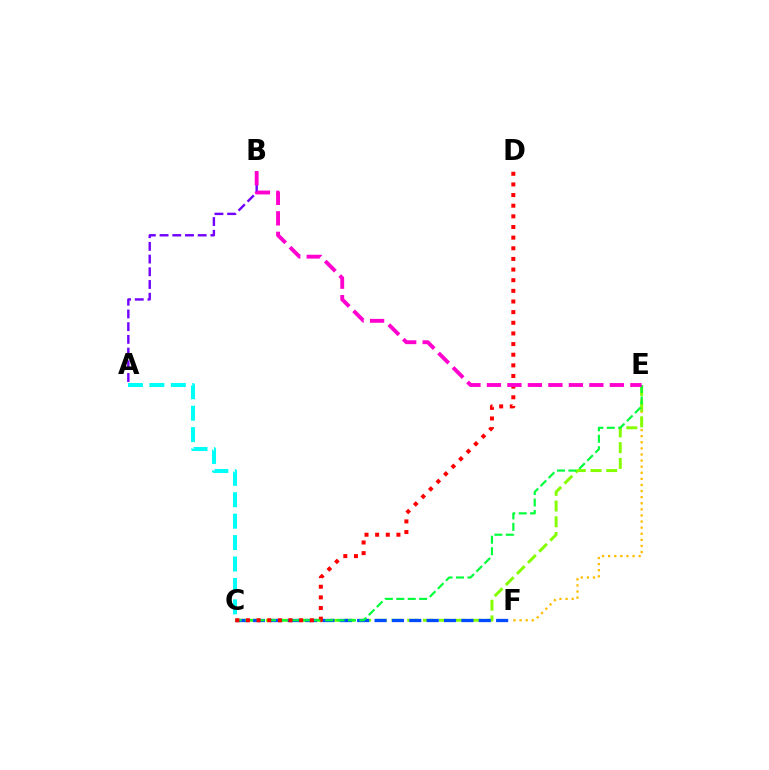{('E', 'F'): [{'color': '#ffbd00', 'line_style': 'dotted', 'thickness': 1.66}], ('C', 'E'): [{'color': '#84ff00', 'line_style': 'dashed', 'thickness': 2.13}, {'color': '#00ff39', 'line_style': 'dashed', 'thickness': 1.55}], ('C', 'F'): [{'color': '#004bff', 'line_style': 'dashed', 'thickness': 2.36}], ('A', 'B'): [{'color': '#7200ff', 'line_style': 'dashed', 'thickness': 1.73}], ('C', 'D'): [{'color': '#ff0000', 'line_style': 'dotted', 'thickness': 2.89}], ('B', 'E'): [{'color': '#ff00cf', 'line_style': 'dashed', 'thickness': 2.78}], ('A', 'C'): [{'color': '#00fff6', 'line_style': 'dashed', 'thickness': 2.91}]}